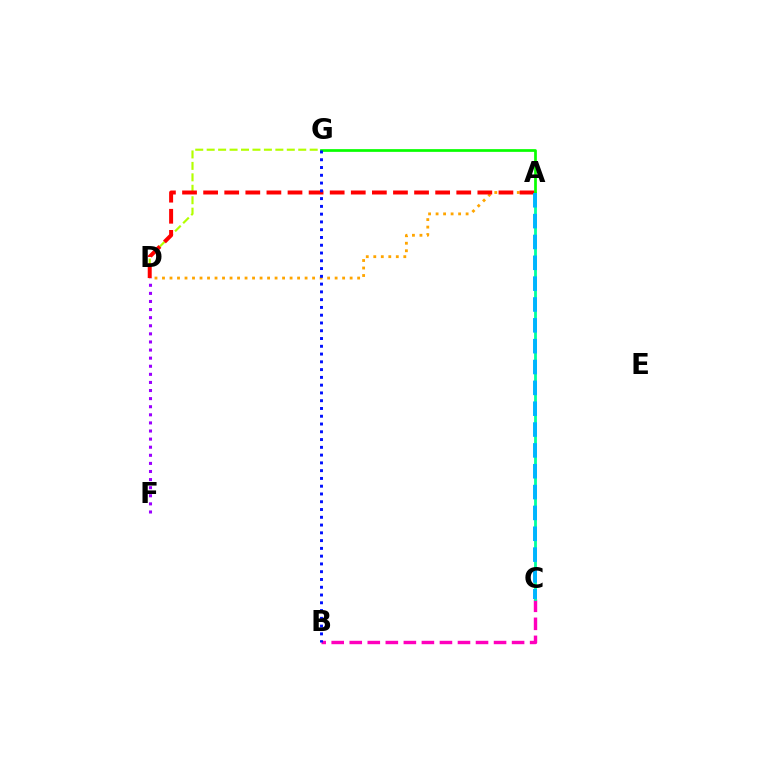{('A', 'D'): [{'color': '#ffa500', 'line_style': 'dotted', 'thickness': 2.04}, {'color': '#ff0000', 'line_style': 'dashed', 'thickness': 2.87}], ('D', 'G'): [{'color': '#b3ff00', 'line_style': 'dashed', 'thickness': 1.55}], ('B', 'C'): [{'color': '#ff00bd', 'line_style': 'dashed', 'thickness': 2.45}], ('A', 'C'): [{'color': '#00ff9d', 'line_style': 'solid', 'thickness': 2.02}, {'color': '#00b5ff', 'line_style': 'dashed', 'thickness': 2.83}], ('D', 'F'): [{'color': '#9b00ff', 'line_style': 'dotted', 'thickness': 2.2}], ('A', 'G'): [{'color': '#08ff00', 'line_style': 'solid', 'thickness': 1.96}], ('B', 'G'): [{'color': '#0010ff', 'line_style': 'dotted', 'thickness': 2.11}]}